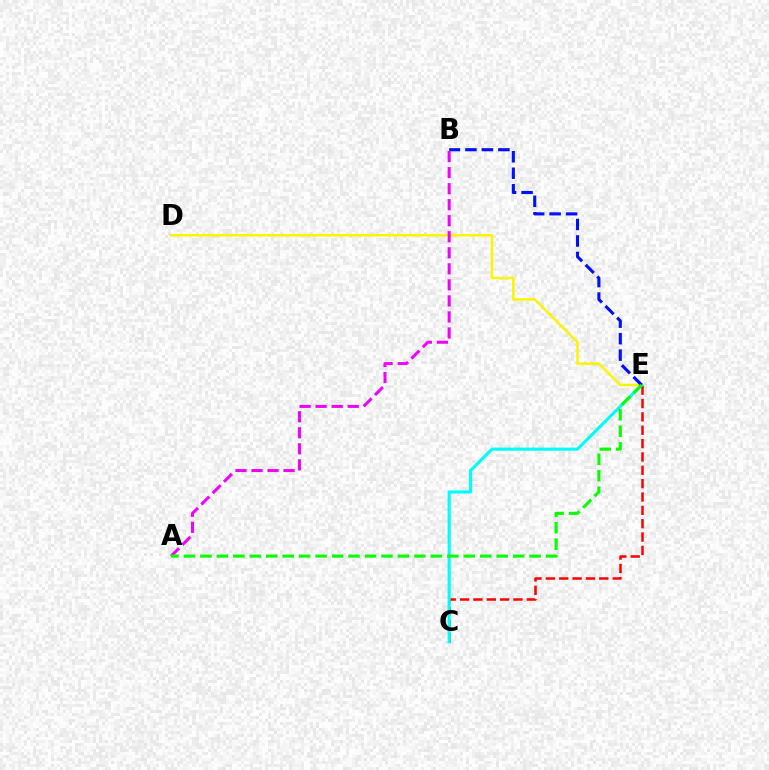{('D', 'E'): [{'color': '#fcf500', 'line_style': 'solid', 'thickness': 1.83}], ('C', 'E'): [{'color': '#ff0000', 'line_style': 'dashed', 'thickness': 1.81}, {'color': '#00fff6', 'line_style': 'solid', 'thickness': 2.25}], ('B', 'E'): [{'color': '#0010ff', 'line_style': 'dashed', 'thickness': 2.24}], ('A', 'B'): [{'color': '#ee00ff', 'line_style': 'dashed', 'thickness': 2.18}], ('A', 'E'): [{'color': '#08ff00', 'line_style': 'dashed', 'thickness': 2.24}]}